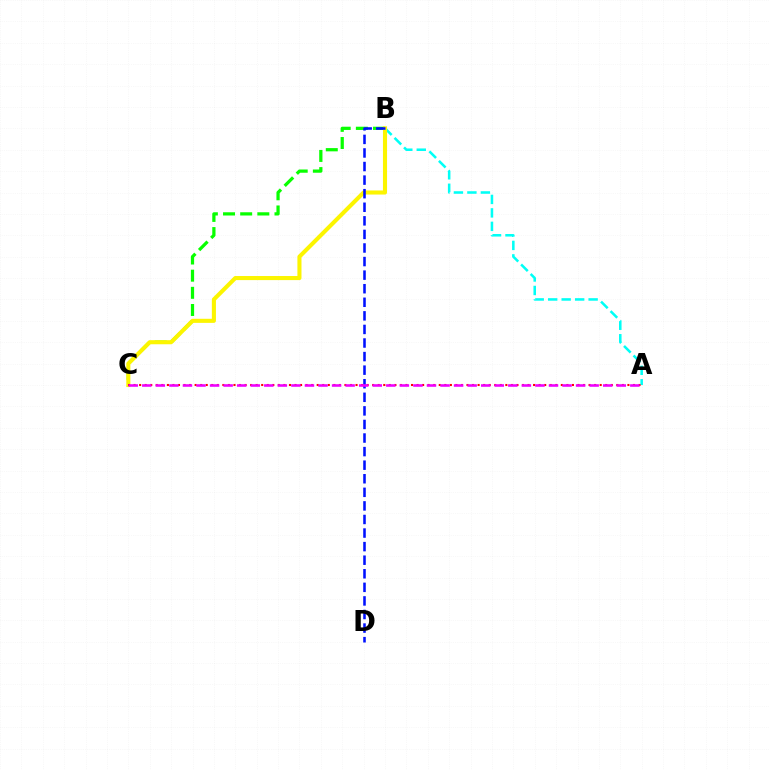{('A', 'B'): [{'color': '#00fff6', 'line_style': 'dashed', 'thickness': 1.83}], ('B', 'C'): [{'color': '#08ff00', 'line_style': 'dashed', 'thickness': 2.33}, {'color': '#fcf500', 'line_style': 'solid', 'thickness': 2.94}], ('B', 'D'): [{'color': '#0010ff', 'line_style': 'dashed', 'thickness': 1.84}], ('A', 'C'): [{'color': '#ff0000', 'line_style': 'dotted', 'thickness': 1.51}, {'color': '#ee00ff', 'line_style': 'dashed', 'thickness': 1.84}]}